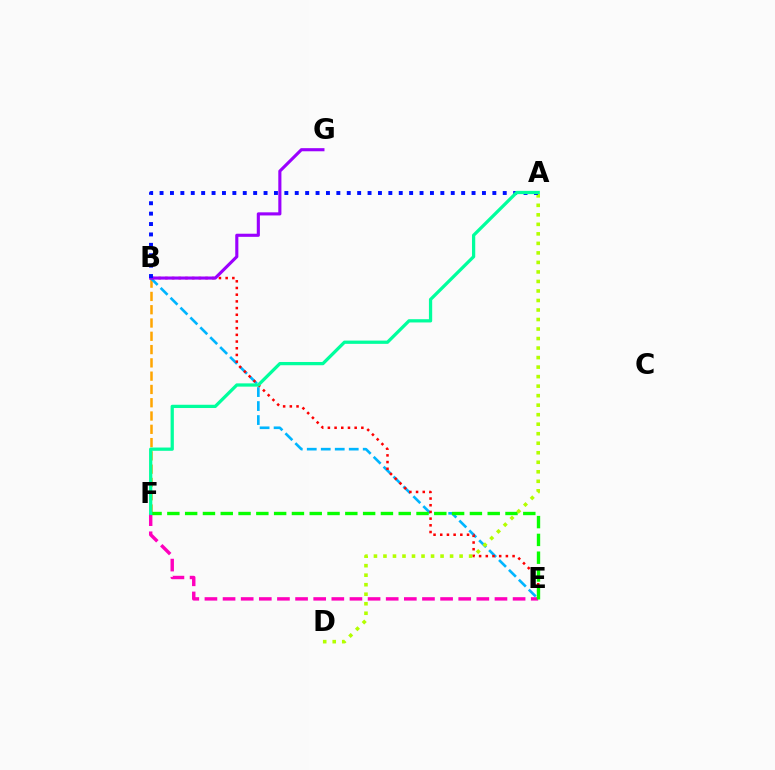{('B', 'F'): [{'color': '#ffa500', 'line_style': 'dashed', 'thickness': 1.81}], ('E', 'F'): [{'color': '#ff00bd', 'line_style': 'dashed', 'thickness': 2.46}, {'color': '#08ff00', 'line_style': 'dashed', 'thickness': 2.42}], ('B', 'E'): [{'color': '#00b5ff', 'line_style': 'dashed', 'thickness': 1.9}, {'color': '#ff0000', 'line_style': 'dotted', 'thickness': 1.82}], ('B', 'G'): [{'color': '#9b00ff', 'line_style': 'solid', 'thickness': 2.24}], ('A', 'D'): [{'color': '#b3ff00', 'line_style': 'dotted', 'thickness': 2.59}], ('A', 'B'): [{'color': '#0010ff', 'line_style': 'dotted', 'thickness': 2.83}], ('A', 'F'): [{'color': '#00ff9d', 'line_style': 'solid', 'thickness': 2.35}]}